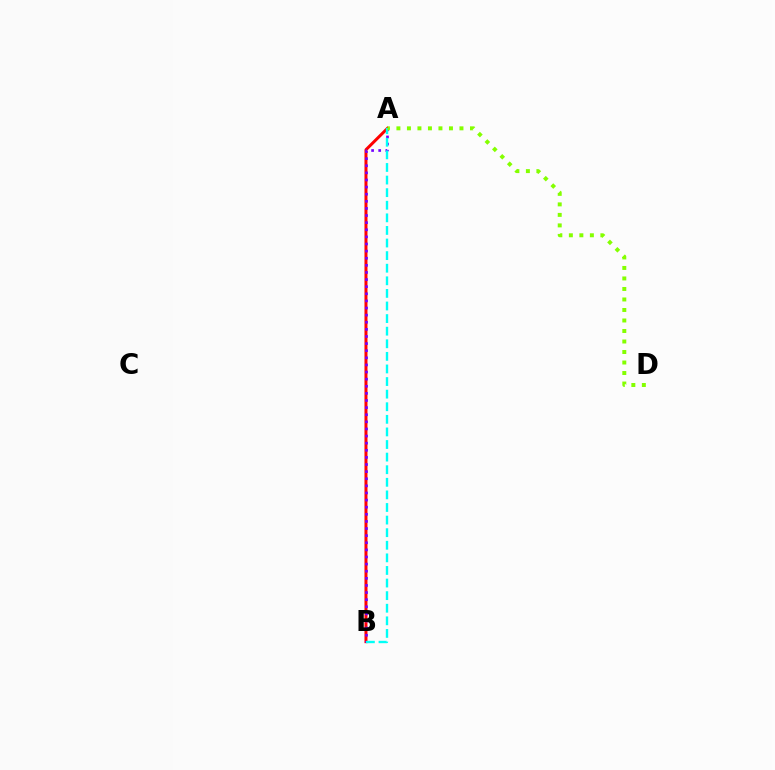{('A', 'B'): [{'color': '#ff0000', 'line_style': 'solid', 'thickness': 2.16}, {'color': '#7200ff', 'line_style': 'dotted', 'thickness': 1.93}, {'color': '#00fff6', 'line_style': 'dashed', 'thickness': 1.71}], ('A', 'D'): [{'color': '#84ff00', 'line_style': 'dotted', 'thickness': 2.85}]}